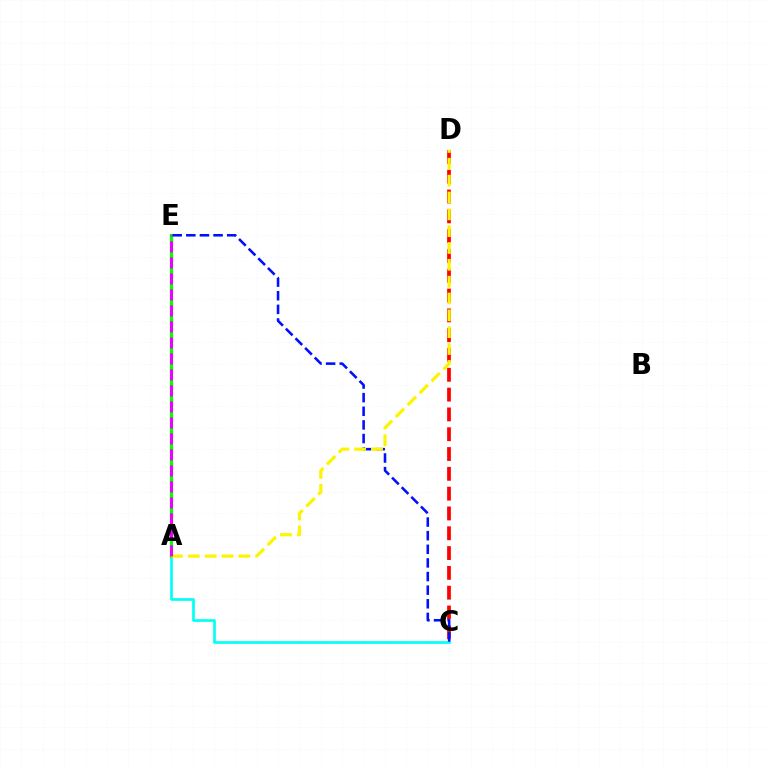{('C', 'D'): [{'color': '#ff0000', 'line_style': 'dashed', 'thickness': 2.69}], ('A', 'C'): [{'color': '#00fff6', 'line_style': 'solid', 'thickness': 1.92}], ('A', 'E'): [{'color': '#08ff00', 'line_style': 'solid', 'thickness': 2.36}, {'color': '#ee00ff', 'line_style': 'dashed', 'thickness': 2.17}], ('C', 'E'): [{'color': '#0010ff', 'line_style': 'dashed', 'thickness': 1.85}], ('A', 'D'): [{'color': '#fcf500', 'line_style': 'dashed', 'thickness': 2.29}]}